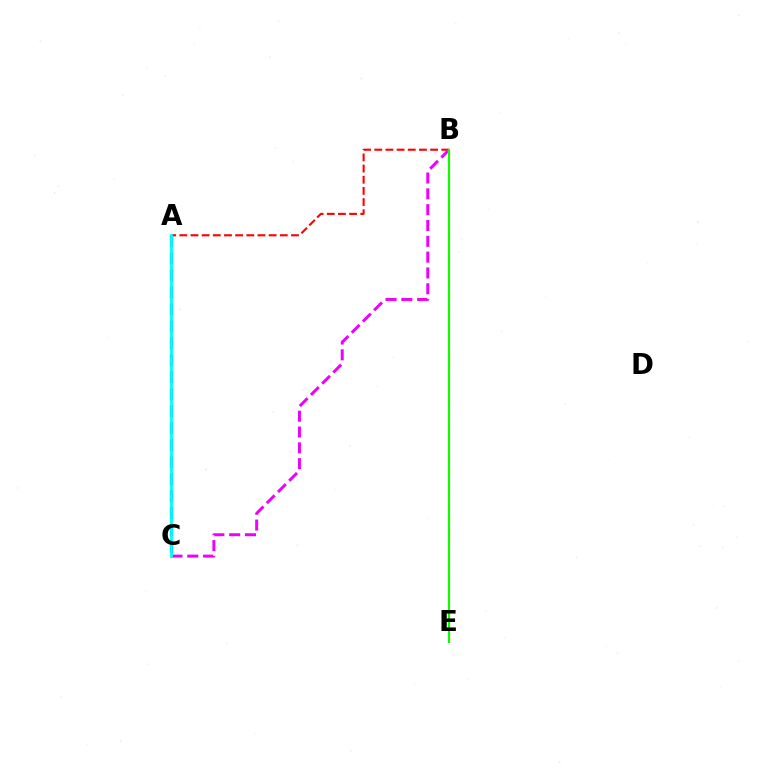{('A', 'B'): [{'color': '#ff0000', 'line_style': 'dashed', 'thickness': 1.52}], ('B', 'C'): [{'color': '#ee00ff', 'line_style': 'dashed', 'thickness': 2.15}], ('B', 'E'): [{'color': '#fcf500', 'line_style': 'dashed', 'thickness': 1.6}, {'color': '#08ff00', 'line_style': 'solid', 'thickness': 1.51}], ('A', 'C'): [{'color': '#0010ff', 'line_style': 'dashed', 'thickness': 2.31}, {'color': '#00fff6', 'line_style': 'solid', 'thickness': 2.05}]}